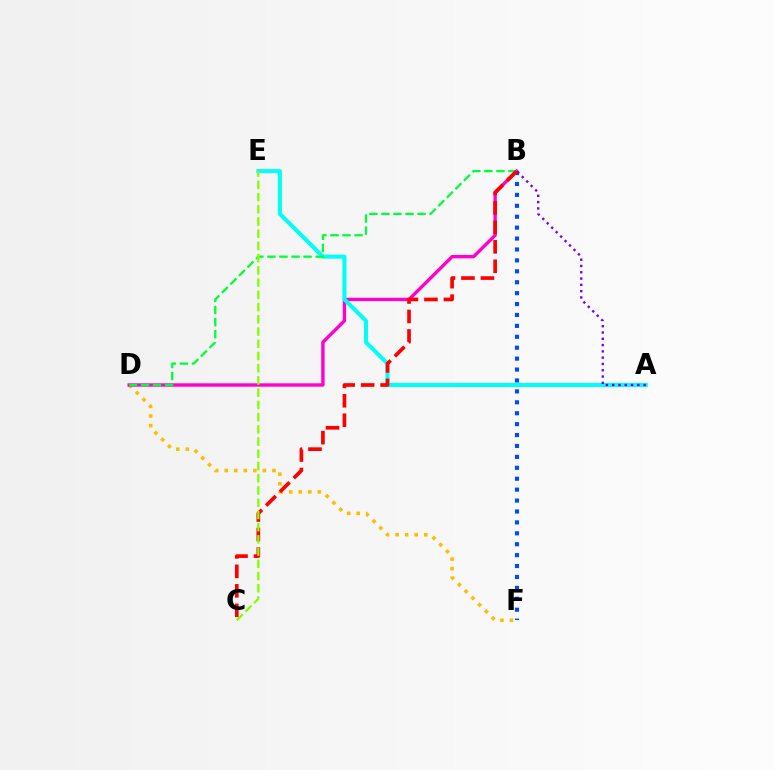{('D', 'F'): [{'color': '#ffbd00', 'line_style': 'dotted', 'thickness': 2.59}], ('B', 'D'): [{'color': '#ff00cf', 'line_style': 'solid', 'thickness': 2.42}, {'color': '#00ff39', 'line_style': 'dashed', 'thickness': 1.64}], ('A', 'E'): [{'color': '#00fff6', 'line_style': 'solid', 'thickness': 2.9}], ('B', 'F'): [{'color': '#004bff', 'line_style': 'dotted', 'thickness': 2.97}], ('A', 'B'): [{'color': '#7200ff', 'line_style': 'dotted', 'thickness': 1.71}], ('B', 'C'): [{'color': '#ff0000', 'line_style': 'dashed', 'thickness': 2.65}], ('C', 'E'): [{'color': '#84ff00', 'line_style': 'dashed', 'thickness': 1.66}]}